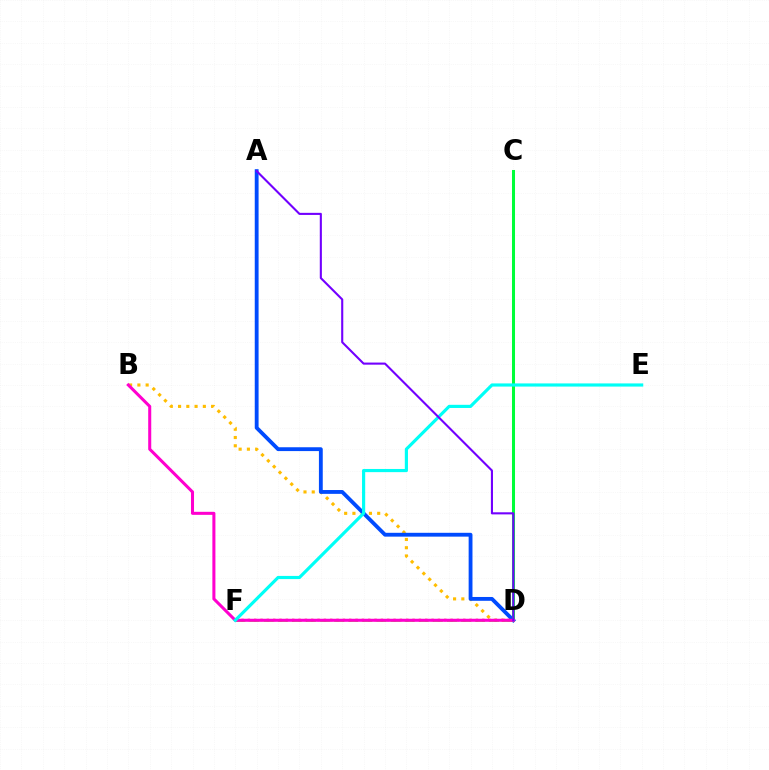{('B', 'D'): [{'color': '#ffbd00', 'line_style': 'dotted', 'thickness': 2.24}, {'color': '#ff00cf', 'line_style': 'solid', 'thickness': 2.19}], ('D', 'F'): [{'color': '#84ff00', 'line_style': 'dashed', 'thickness': 1.92}, {'color': '#ff0000', 'line_style': 'dotted', 'thickness': 1.72}], ('A', 'D'): [{'color': '#004bff', 'line_style': 'solid', 'thickness': 2.76}, {'color': '#7200ff', 'line_style': 'solid', 'thickness': 1.51}], ('C', 'D'): [{'color': '#00ff39', 'line_style': 'solid', 'thickness': 2.18}], ('E', 'F'): [{'color': '#00fff6', 'line_style': 'solid', 'thickness': 2.28}]}